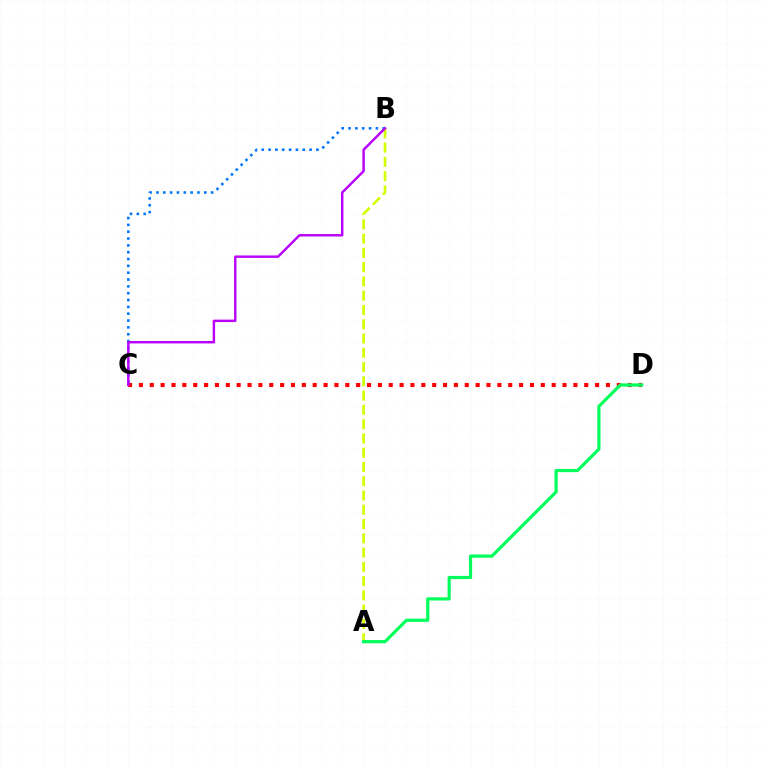{('C', 'D'): [{'color': '#ff0000', 'line_style': 'dotted', 'thickness': 2.95}], ('A', 'B'): [{'color': '#d1ff00', 'line_style': 'dashed', 'thickness': 1.94}], ('B', 'C'): [{'color': '#0074ff', 'line_style': 'dotted', 'thickness': 1.86}, {'color': '#b900ff', 'line_style': 'solid', 'thickness': 1.76}], ('A', 'D'): [{'color': '#00ff5c', 'line_style': 'solid', 'thickness': 2.31}]}